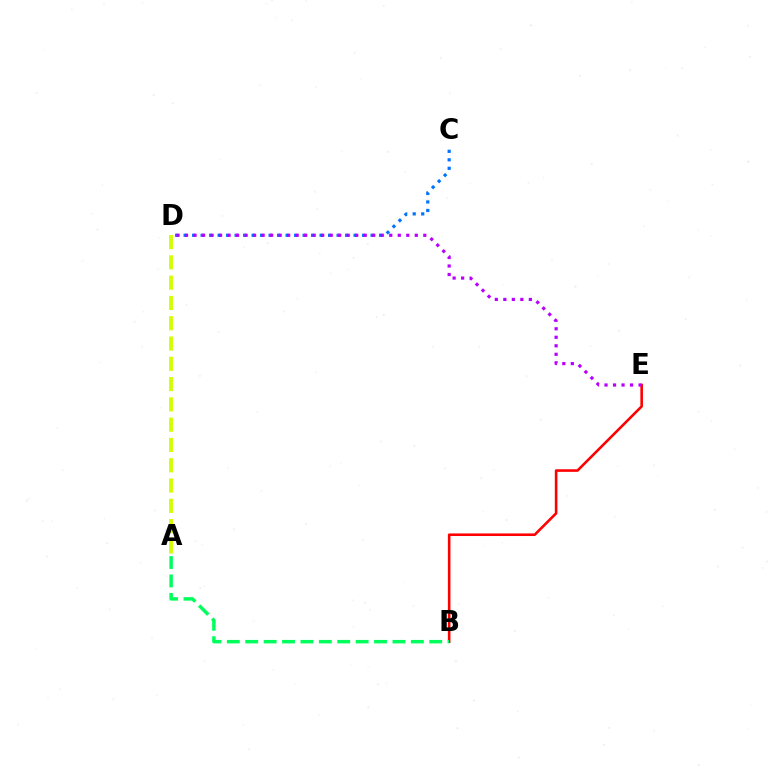{('C', 'D'): [{'color': '#0074ff', 'line_style': 'dotted', 'thickness': 2.31}], ('B', 'E'): [{'color': '#ff0000', 'line_style': 'solid', 'thickness': 1.87}], ('A', 'B'): [{'color': '#00ff5c', 'line_style': 'dashed', 'thickness': 2.5}], ('A', 'D'): [{'color': '#d1ff00', 'line_style': 'dashed', 'thickness': 2.76}], ('D', 'E'): [{'color': '#b900ff', 'line_style': 'dotted', 'thickness': 2.31}]}